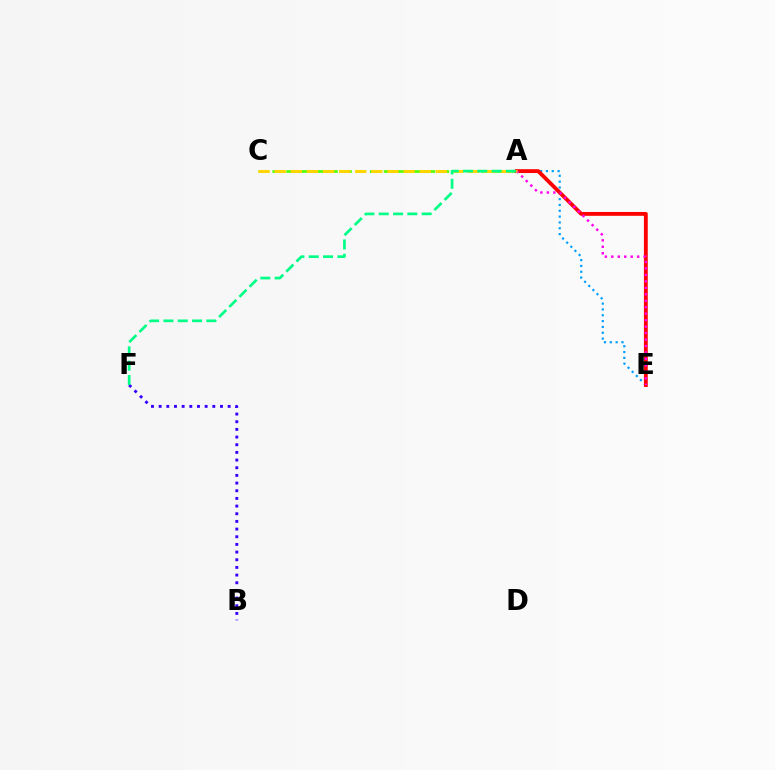{('A', 'E'): [{'color': '#009eff', 'line_style': 'dotted', 'thickness': 1.58}, {'color': '#ff0000', 'line_style': 'solid', 'thickness': 2.76}, {'color': '#ff00ed', 'line_style': 'dotted', 'thickness': 1.76}], ('A', 'C'): [{'color': '#4fff00', 'line_style': 'dashed', 'thickness': 1.89}, {'color': '#ffd500', 'line_style': 'dashed', 'thickness': 2.19}], ('B', 'F'): [{'color': '#3700ff', 'line_style': 'dotted', 'thickness': 2.08}], ('A', 'F'): [{'color': '#00ff86', 'line_style': 'dashed', 'thickness': 1.94}]}